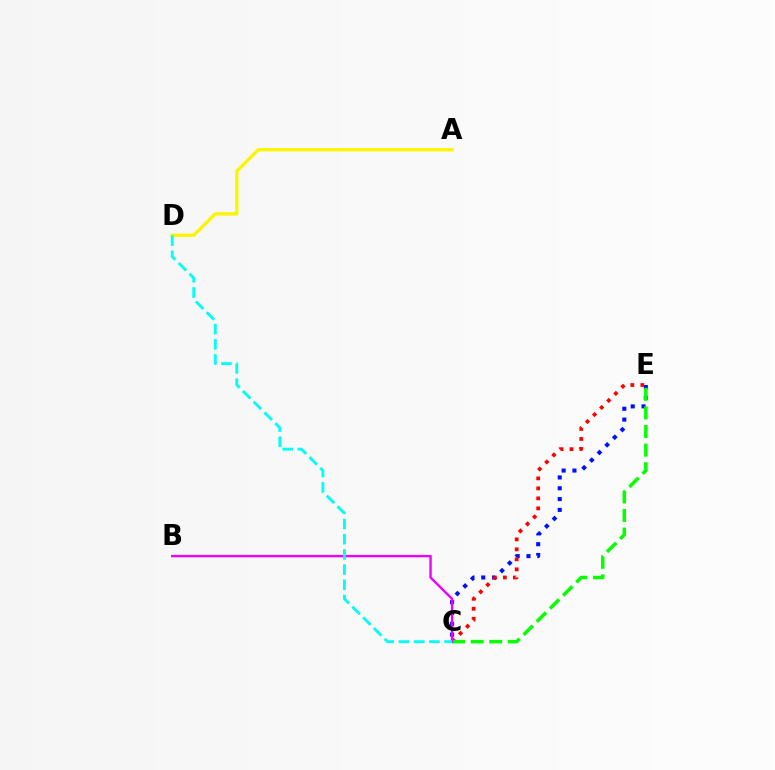{('C', 'E'): [{'color': '#0010ff', 'line_style': 'dotted', 'thickness': 2.94}, {'color': '#ff0000', 'line_style': 'dotted', 'thickness': 2.71}, {'color': '#08ff00', 'line_style': 'dashed', 'thickness': 2.53}], ('B', 'C'): [{'color': '#ee00ff', 'line_style': 'solid', 'thickness': 1.72}], ('A', 'D'): [{'color': '#fcf500', 'line_style': 'solid', 'thickness': 2.38}], ('C', 'D'): [{'color': '#00fff6', 'line_style': 'dashed', 'thickness': 2.07}]}